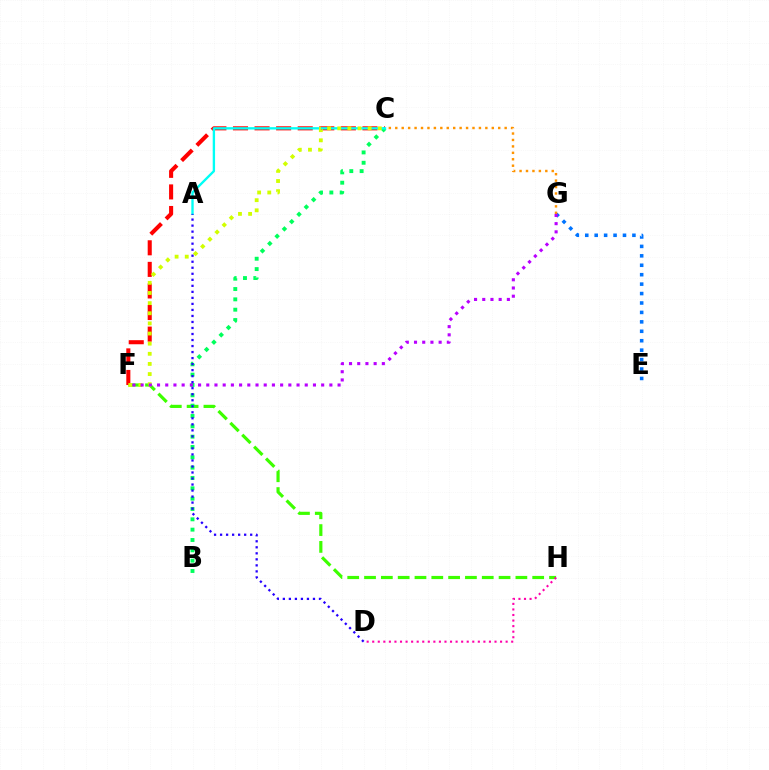{('F', 'H'): [{'color': '#3dff00', 'line_style': 'dashed', 'thickness': 2.28}], ('C', 'F'): [{'color': '#ff0000', 'line_style': 'dashed', 'thickness': 2.93}, {'color': '#d1ff00', 'line_style': 'dotted', 'thickness': 2.75}], ('B', 'C'): [{'color': '#00ff5c', 'line_style': 'dotted', 'thickness': 2.81}], ('E', 'G'): [{'color': '#0074ff', 'line_style': 'dotted', 'thickness': 2.56}], ('A', 'C'): [{'color': '#00fff6', 'line_style': 'solid', 'thickness': 1.7}], ('A', 'D'): [{'color': '#2500ff', 'line_style': 'dotted', 'thickness': 1.64}], ('C', 'G'): [{'color': '#ff9400', 'line_style': 'dotted', 'thickness': 1.75}], ('F', 'G'): [{'color': '#b900ff', 'line_style': 'dotted', 'thickness': 2.23}], ('D', 'H'): [{'color': '#ff00ac', 'line_style': 'dotted', 'thickness': 1.51}]}